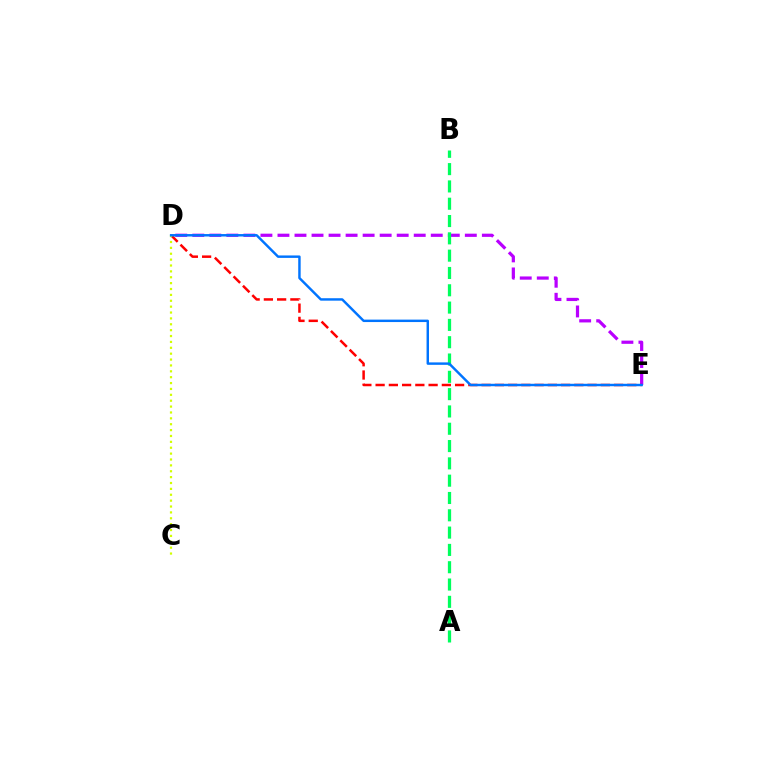{('D', 'E'): [{'color': '#b900ff', 'line_style': 'dashed', 'thickness': 2.31}, {'color': '#ff0000', 'line_style': 'dashed', 'thickness': 1.8}, {'color': '#0074ff', 'line_style': 'solid', 'thickness': 1.76}], ('A', 'B'): [{'color': '#00ff5c', 'line_style': 'dashed', 'thickness': 2.35}], ('C', 'D'): [{'color': '#d1ff00', 'line_style': 'dotted', 'thickness': 1.6}]}